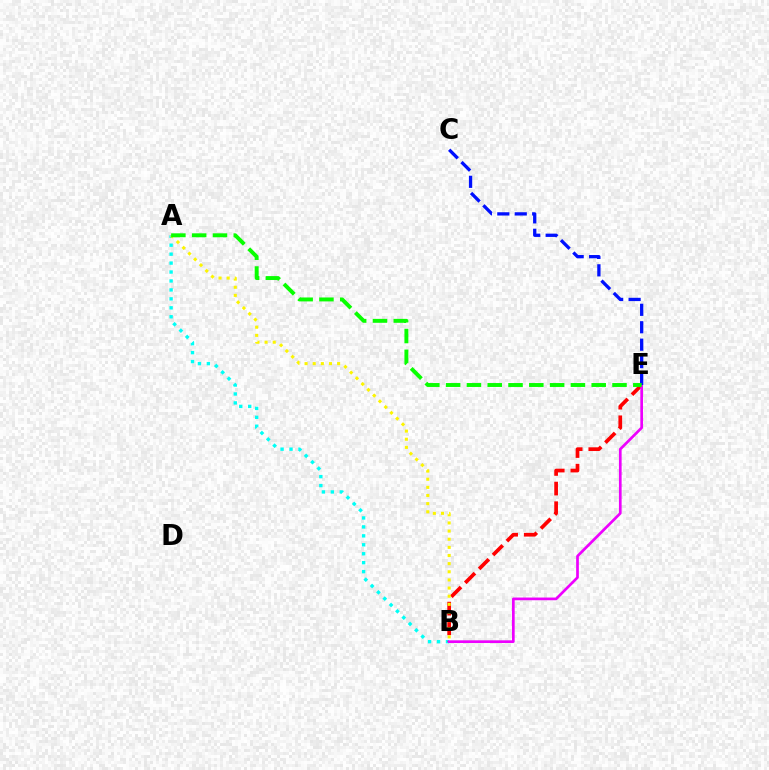{('A', 'B'): [{'color': '#00fff6', 'line_style': 'dotted', 'thickness': 2.43}, {'color': '#fcf500', 'line_style': 'dotted', 'thickness': 2.21}], ('B', 'E'): [{'color': '#ff0000', 'line_style': 'dashed', 'thickness': 2.67}, {'color': '#ee00ff', 'line_style': 'solid', 'thickness': 1.94}], ('C', 'E'): [{'color': '#0010ff', 'line_style': 'dashed', 'thickness': 2.37}], ('A', 'E'): [{'color': '#08ff00', 'line_style': 'dashed', 'thickness': 2.83}]}